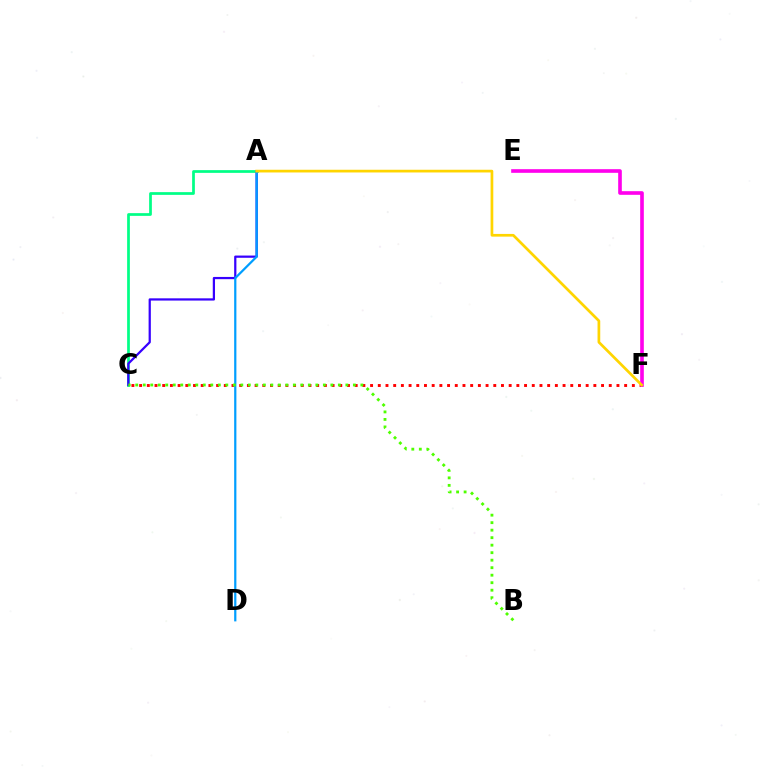{('C', 'F'): [{'color': '#ff0000', 'line_style': 'dotted', 'thickness': 2.09}], ('A', 'C'): [{'color': '#00ff86', 'line_style': 'solid', 'thickness': 1.96}, {'color': '#3700ff', 'line_style': 'solid', 'thickness': 1.61}], ('E', 'F'): [{'color': '#ff00ed', 'line_style': 'solid', 'thickness': 2.62}], ('A', 'D'): [{'color': '#009eff', 'line_style': 'solid', 'thickness': 1.6}], ('A', 'F'): [{'color': '#ffd500', 'line_style': 'solid', 'thickness': 1.95}], ('B', 'C'): [{'color': '#4fff00', 'line_style': 'dotted', 'thickness': 2.04}]}